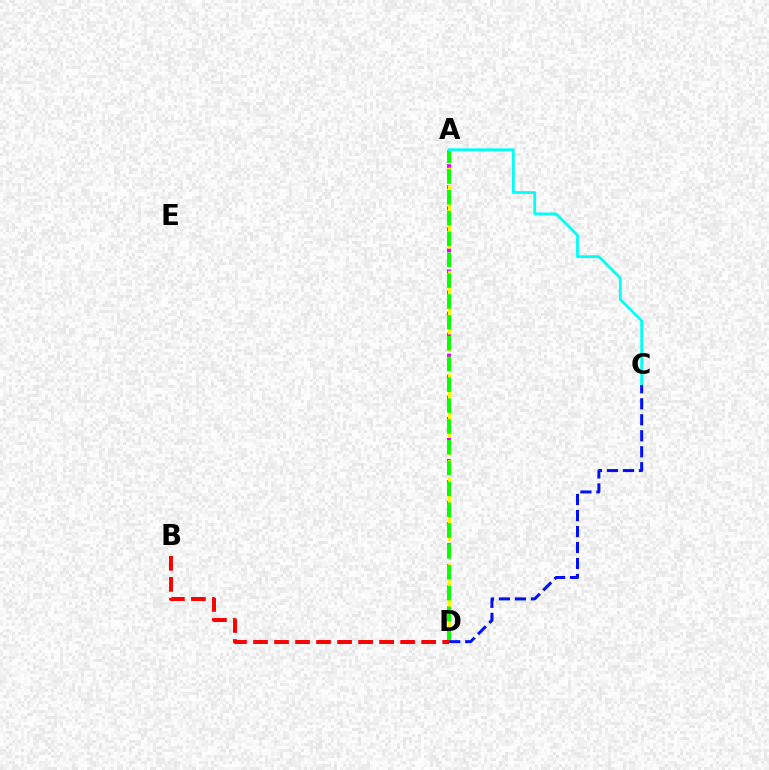{('A', 'D'): [{'color': '#ee00ff', 'line_style': 'dotted', 'thickness': 2.86}, {'color': '#fcf500', 'line_style': 'dashed', 'thickness': 2.34}, {'color': '#08ff00', 'line_style': 'dashed', 'thickness': 2.83}], ('A', 'C'): [{'color': '#00fff6', 'line_style': 'solid', 'thickness': 2.0}], ('C', 'D'): [{'color': '#0010ff', 'line_style': 'dashed', 'thickness': 2.17}], ('B', 'D'): [{'color': '#ff0000', 'line_style': 'dashed', 'thickness': 2.86}]}